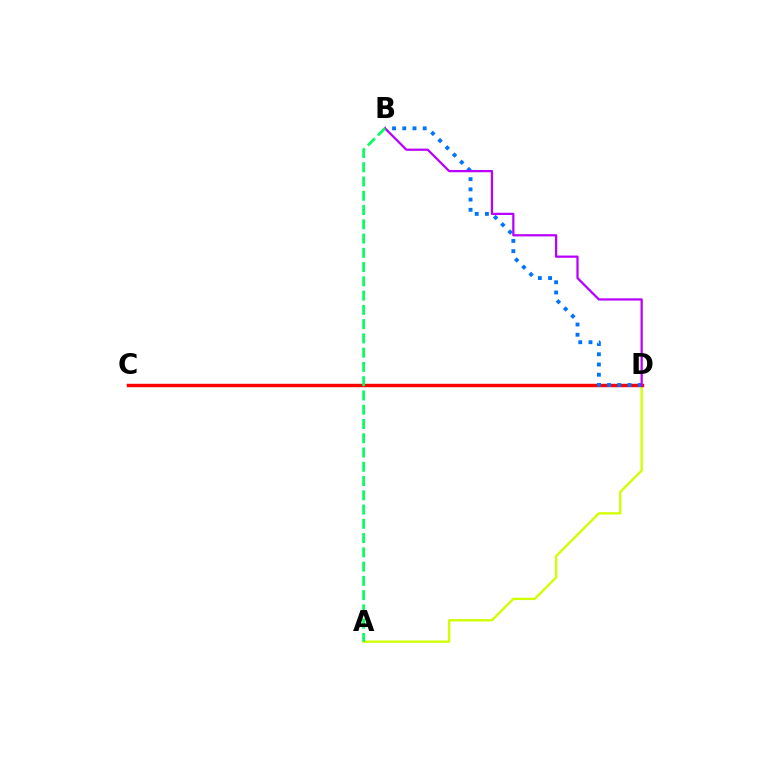{('A', 'D'): [{'color': '#d1ff00', 'line_style': 'solid', 'thickness': 1.69}], ('C', 'D'): [{'color': '#ff0000', 'line_style': 'solid', 'thickness': 2.47}], ('B', 'D'): [{'color': '#0074ff', 'line_style': 'dotted', 'thickness': 2.78}, {'color': '#b900ff', 'line_style': 'solid', 'thickness': 1.62}], ('A', 'B'): [{'color': '#00ff5c', 'line_style': 'dashed', 'thickness': 1.94}]}